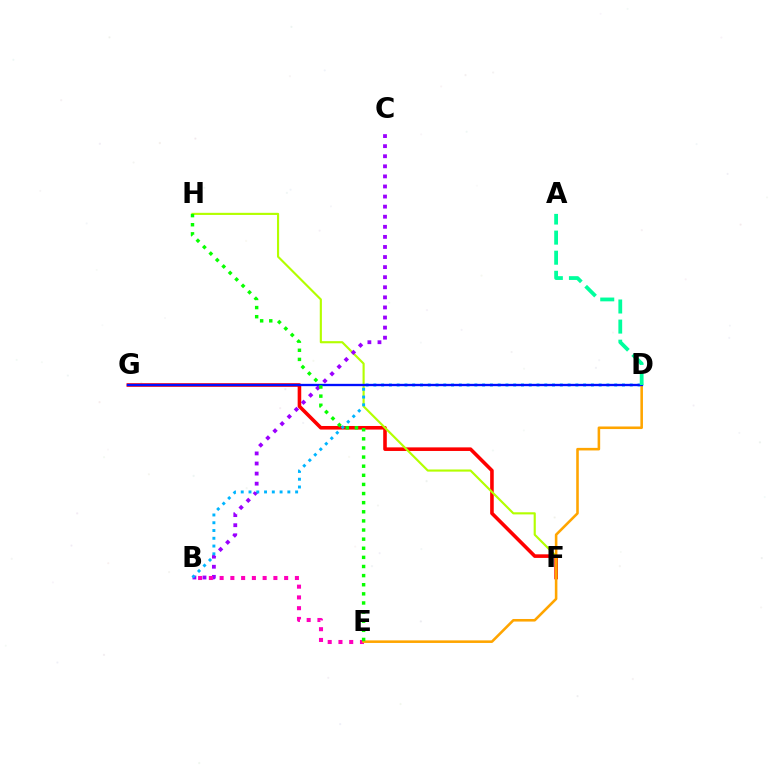{('F', 'G'): [{'color': '#ff0000', 'line_style': 'solid', 'thickness': 2.58}], ('F', 'H'): [{'color': '#b3ff00', 'line_style': 'solid', 'thickness': 1.54}], ('B', 'C'): [{'color': '#9b00ff', 'line_style': 'dotted', 'thickness': 2.74}], ('B', 'E'): [{'color': '#ff00bd', 'line_style': 'dotted', 'thickness': 2.92}], ('B', 'D'): [{'color': '#00b5ff', 'line_style': 'dotted', 'thickness': 2.11}], ('D', 'E'): [{'color': '#ffa500', 'line_style': 'solid', 'thickness': 1.85}], ('D', 'G'): [{'color': '#0010ff', 'line_style': 'solid', 'thickness': 1.67}], ('E', 'H'): [{'color': '#08ff00', 'line_style': 'dotted', 'thickness': 2.48}], ('A', 'D'): [{'color': '#00ff9d', 'line_style': 'dashed', 'thickness': 2.73}]}